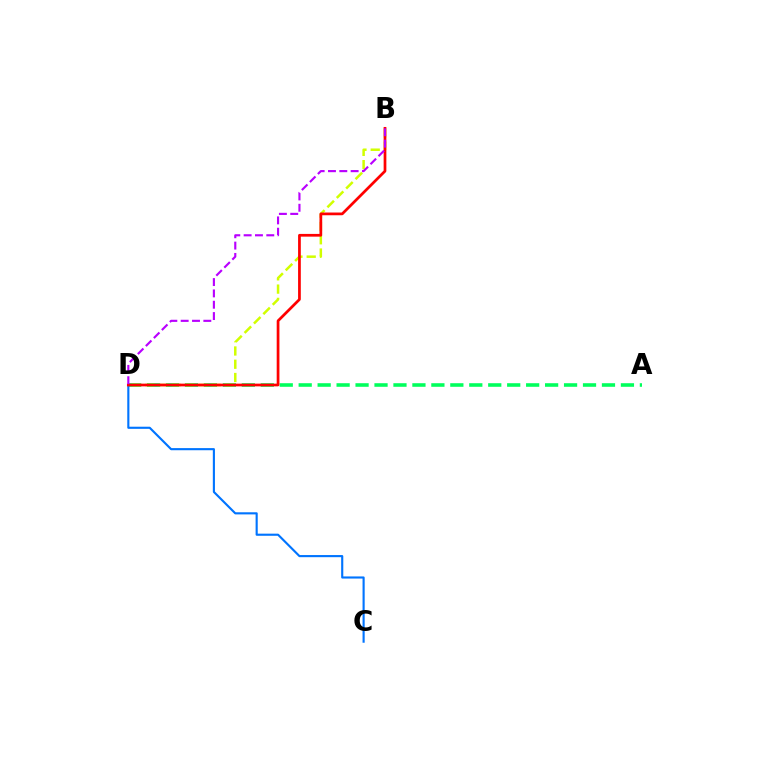{('A', 'D'): [{'color': '#00ff5c', 'line_style': 'dashed', 'thickness': 2.57}], ('C', 'D'): [{'color': '#0074ff', 'line_style': 'solid', 'thickness': 1.53}], ('B', 'D'): [{'color': '#d1ff00', 'line_style': 'dashed', 'thickness': 1.8}, {'color': '#ff0000', 'line_style': 'solid', 'thickness': 1.97}, {'color': '#b900ff', 'line_style': 'dashed', 'thickness': 1.54}]}